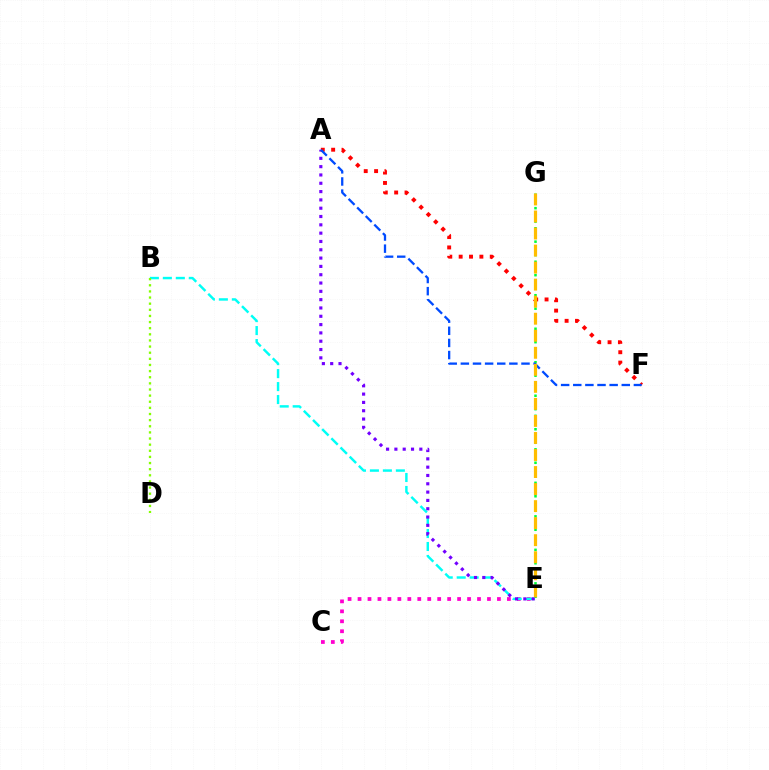{('C', 'E'): [{'color': '#ff00cf', 'line_style': 'dotted', 'thickness': 2.71}], ('E', 'G'): [{'color': '#00ff39', 'line_style': 'dotted', 'thickness': 1.82}, {'color': '#ffbd00', 'line_style': 'dashed', 'thickness': 2.31}], ('B', 'E'): [{'color': '#00fff6', 'line_style': 'dashed', 'thickness': 1.76}], ('A', 'E'): [{'color': '#7200ff', 'line_style': 'dotted', 'thickness': 2.26}], ('A', 'F'): [{'color': '#ff0000', 'line_style': 'dotted', 'thickness': 2.82}, {'color': '#004bff', 'line_style': 'dashed', 'thickness': 1.65}], ('B', 'D'): [{'color': '#84ff00', 'line_style': 'dotted', 'thickness': 1.67}]}